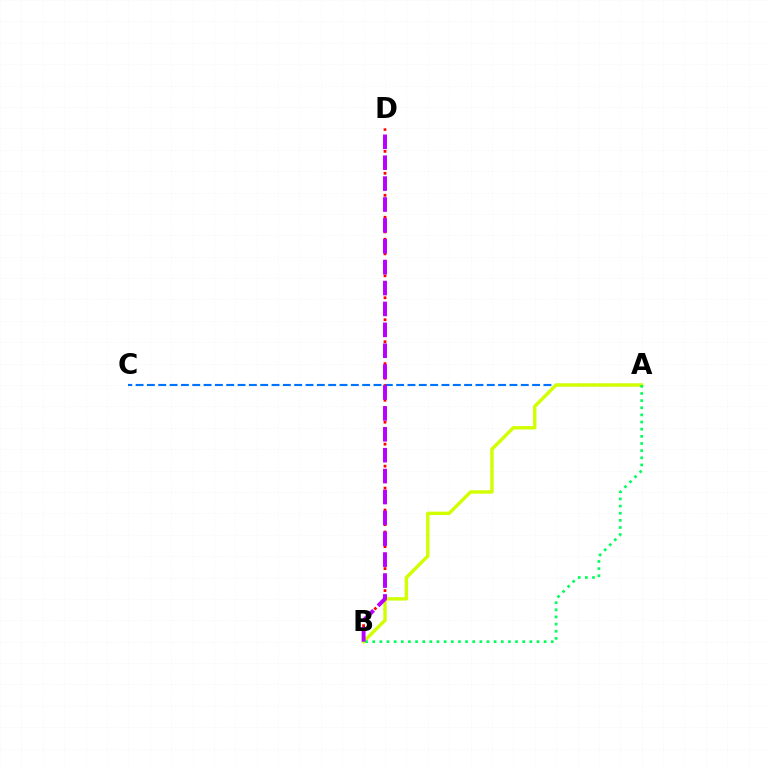{('A', 'C'): [{'color': '#0074ff', 'line_style': 'dashed', 'thickness': 1.54}], ('B', 'D'): [{'color': '#ff0000', 'line_style': 'dotted', 'thickness': 1.99}, {'color': '#b900ff', 'line_style': 'dashed', 'thickness': 2.84}], ('A', 'B'): [{'color': '#d1ff00', 'line_style': 'solid', 'thickness': 2.46}, {'color': '#00ff5c', 'line_style': 'dotted', 'thickness': 1.94}]}